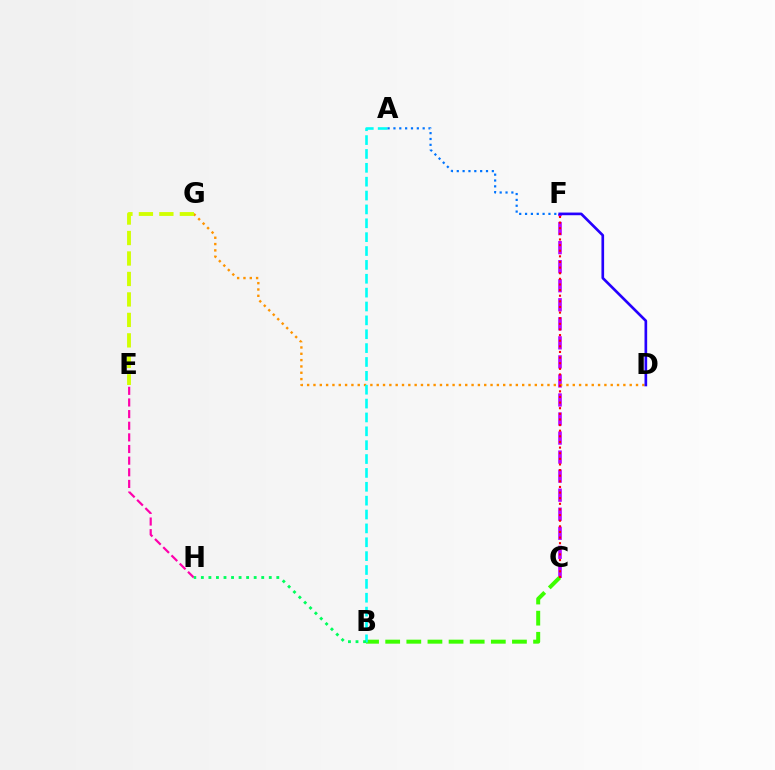{('C', 'F'): [{'color': '#b900ff', 'line_style': 'dashed', 'thickness': 2.59}, {'color': '#ff0000', 'line_style': 'dotted', 'thickness': 1.53}], ('D', 'G'): [{'color': '#ff9400', 'line_style': 'dotted', 'thickness': 1.72}], ('B', 'C'): [{'color': '#3dff00', 'line_style': 'dashed', 'thickness': 2.87}], ('E', 'H'): [{'color': '#ff00ac', 'line_style': 'dashed', 'thickness': 1.58}], ('A', 'B'): [{'color': '#00fff6', 'line_style': 'dashed', 'thickness': 1.88}], ('E', 'G'): [{'color': '#d1ff00', 'line_style': 'dashed', 'thickness': 2.78}], ('D', 'F'): [{'color': '#2500ff', 'line_style': 'solid', 'thickness': 1.92}], ('B', 'H'): [{'color': '#00ff5c', 'line_style': 'dotted', 'thickness': 2.05}], ('A', 'F'): [{'color': '#0074ff', 'line_style': 'dotted', 'thickness': 1.59}]}